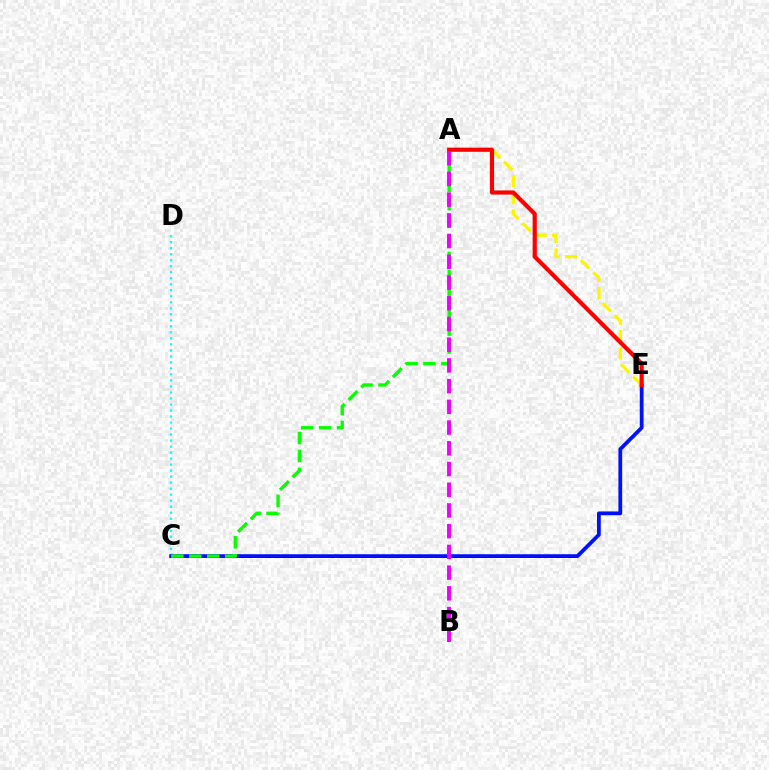{('C', 'D'): [{'color': '#00fff6', 'line_style': 'dotted', 'thickness': 1.63}], ('C', 'E'): [{'color': '#0010ff', 'line_style': 'solid', 'thickness': 2.71}], ('A', 'E'): [{'color': '#fcf500', 'line_style': 'dashed', 'thickness': 2.35}, {'color': '#ff0000', 'line_style': 'solid', 'thickness': 3.0}], ('A', 'C'): [{'color': '#08ff00', 'line_style': 'dashed', 'thickness': 2.44}], ('A', 'B'): [{'color': '#ee00ff', 'line_style': 'dashed', 'thickness': 2.81}]}